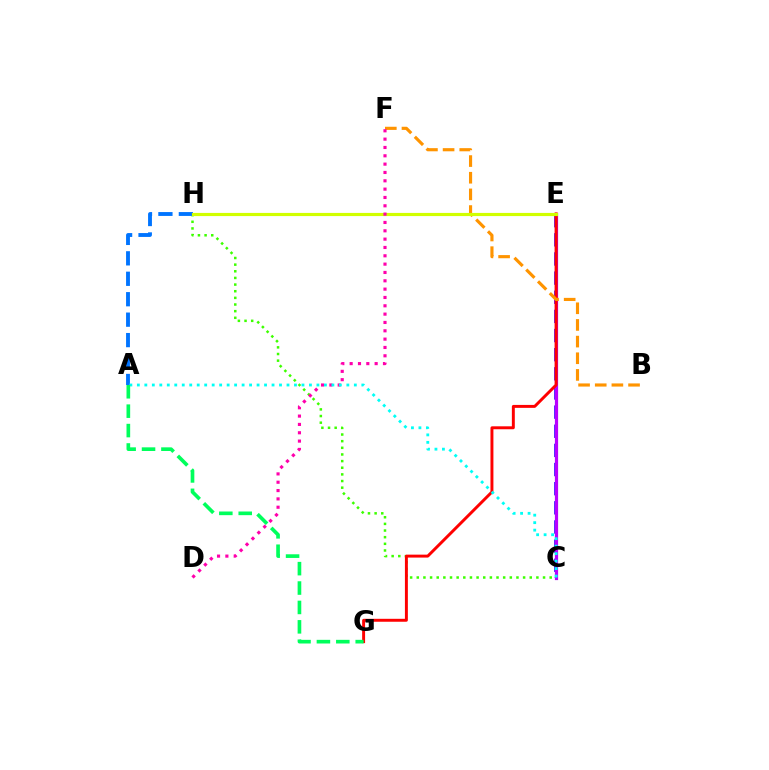{('C', 'E'): [{'color': '#2500ff', 'line_style': 'dashed', 'thickness': 2.6}, {'color': '#b900ff', 'line_style': 'solid', 'thickness': 2.31}], ('C', 'H'): [{'color': '#3dff00', 'line_style': 'dotted', 'thickness': 1.81}], ('E', 'G'): [{'color': '#ff0000', 'line_style': 'solid', 'thickness': 2.12}], ('A', 'H'): [{'color': '#0074ff', 'line_style': 'dashed', 'thickness': 2.78}], ('B', 'F'): [{'color': '#ff9400', 'line_style': 'dashed', 'thickness': 2.26}], ('E', 'H'): [{'color': '#d1ff00', 'line_style': 'solid', 'thickness': 2.28}], ('D', 'F'): [{'color': '#ff00ac', 'line_style': 'dotted', 'thickness': 2.26}], ('A', 'C'): [{'color': '#00fff6', 'line_style': 'dotted', 'thickness': 2.03}], ('A', 'G'): [{'color': '#00ff5c', 'line_style': 'dashed', 'thickness': 2.64}]}